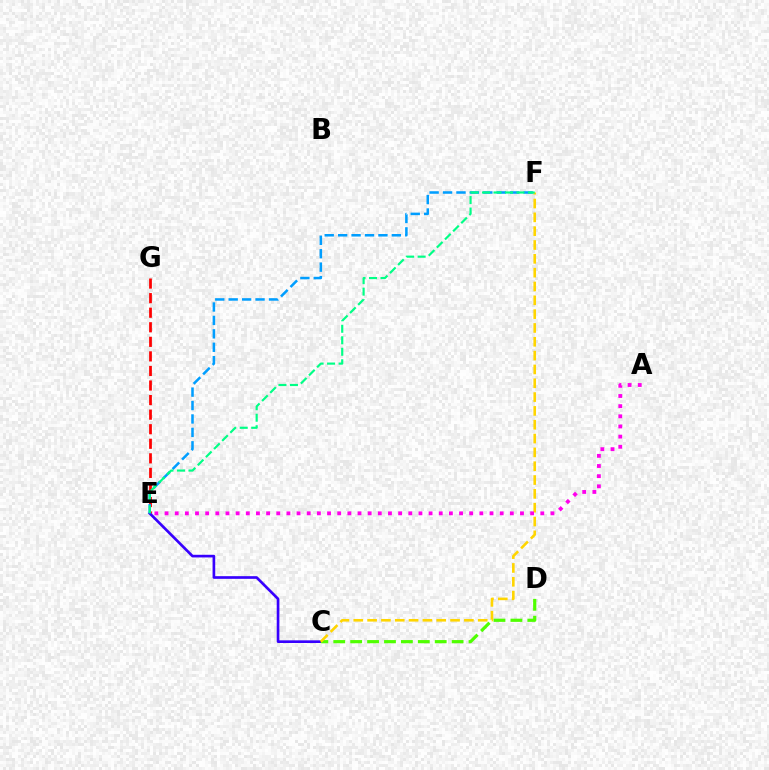{('E', 'G'): [{'color': '#ff0000', 'line_style': 'dashed', 'thickness': 1.98}], ('C', 'E'): [{'color': '#3700ff', 'line_style': 'solid', 'thickness': 1.92}], ('C', 'D'): [{'color': '#4fff00', 'line_style': 'dashed', 'thickness': 2.3}], ('C', 'F'): [{'color': '#ffd500', 'line_style': 'dashed', 'thickness': 1.88}], ('E', 'F'): [{'color': '#009eff', 'line_style': 'dashed', 'thickness': 1.82}, {'color': '#00ff86', 'line_style': 'dashed', 'thickness': 1.56}], ('A', 'E'): [{'color': '#ff00ed', 'line_style': 'dotted', 'thickness': 2.76}]}